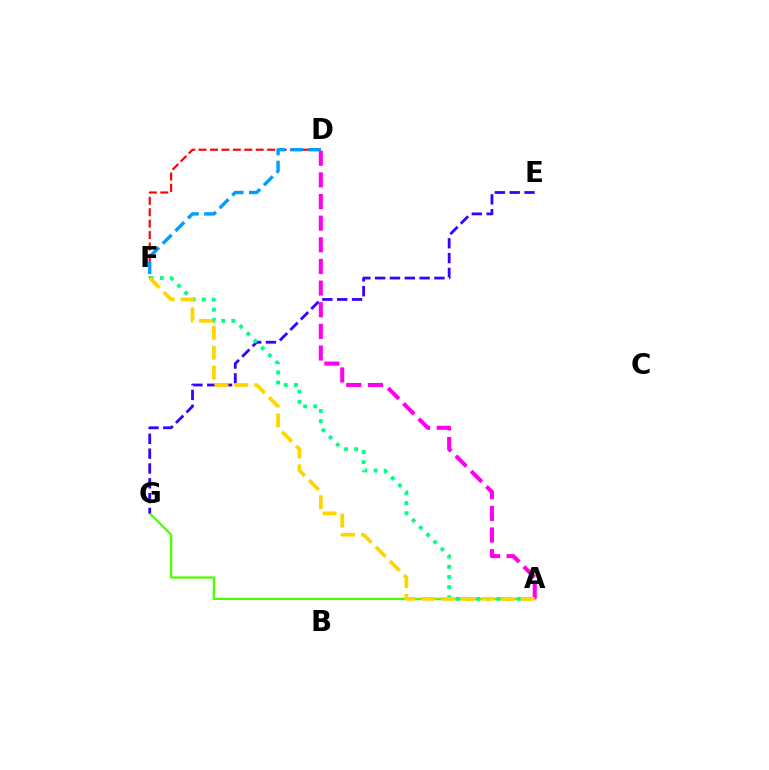{('A', 'G'): [{'color': '#4fff00', 'line_style': 'solid', 'thickness': 1.62}], ('E', 'G'): [{'color': '#3700ff', 'line_style': 'dashed', 'thickness': 2.01}], ('A', 'D'): [{'color': '#ff00ed', 'line_style': 'dashed', 'thickness': 2.94}], ('D', 'F'): [{'color': '#ff0000', 'line_style': 'dashed', 'thickness': 1.55}, {'color': '#009eff', 'line_style': 'dashed', 'thickness': 2.43}], ('A', 'F'): [{'color': '#00ff86', 'line_style': 'dotted', 'thickness': 2.76}, {'color': '#ffd500', 'line_style': 'dashed', 'thickness': 2.7}]}